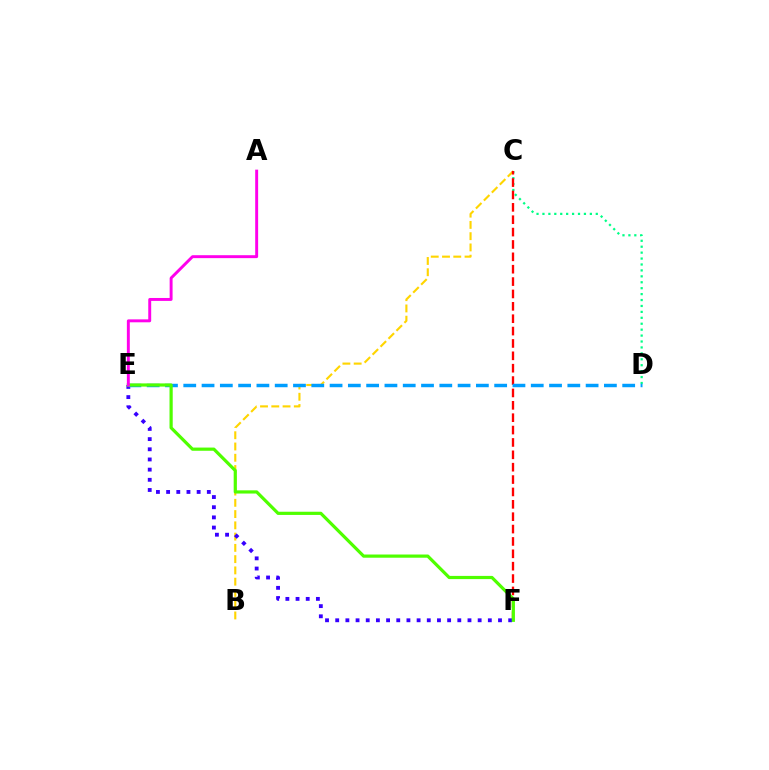{('C', 'D'): [{'color': '#00ff86', 'line_style': 'dotted', 'thickness': 1.61}], ('B', 'C'): [{'color': '#ffd500', 'line_style': 'dashed', 'thickness': 1.53}], ('C', 'F'): [{'color': '#ff0000', 'line_style': 'dashed', 'thickness': 1.68}], ('E', 'F'): [{'color': '#3700ff', 'line_style': 'dotted', 'thickness': 2.76}, {'color': '#4fff00', 'line_style': 'solid', 'thickness': 2.3}], ('D', 'E'): [{'color': '#009eff', 'line_style': 'dashed', 'thickness': 2.48}], ('A', 'E'): [{'color': '#ff00ed', 'line_style': 'solid', 'thickness': 2.11}]}